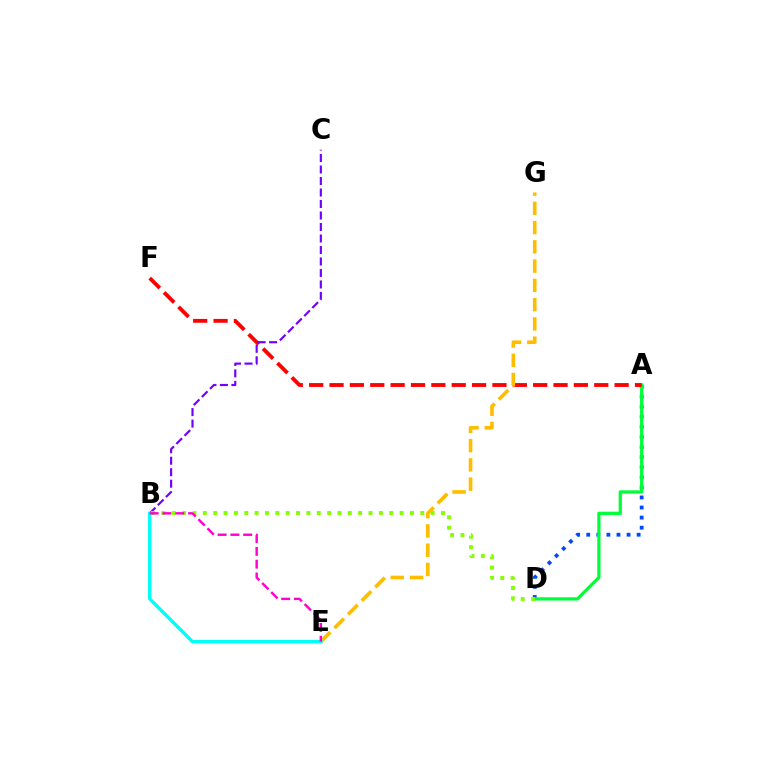{('A', 'D'): [{'color': '#004bff', 'line_style': 'dotted', 'thickness': 2.74}, {'color': '#00ff39', 'line_style': 'solid', 'thickness': 2.34}], ('A', 'F'): [{'color': '#ff0000', 'line_style': 'dashed', 'thickness': 2.77}], ('B', 'C'): [{'color': '#7200ff', 'line_style': 'dashed', 'thickness': 1.56}], ('E', 'G'): [{'color': '#ffbd00', 'line_style': 'dashed', 'thickness': 2.62}], ('B', 'E'): [{'color': '#00fff6', 'line_style': 'solid', 'thickness': 2.46}, {'color': '#ff00cf', 'line_style': 'dashed', 'thickness': 1.74}], ('B', 'D'): [{'color': '#84ff00', 'line_style': 'dotted', 'thickness': 2.81}]}